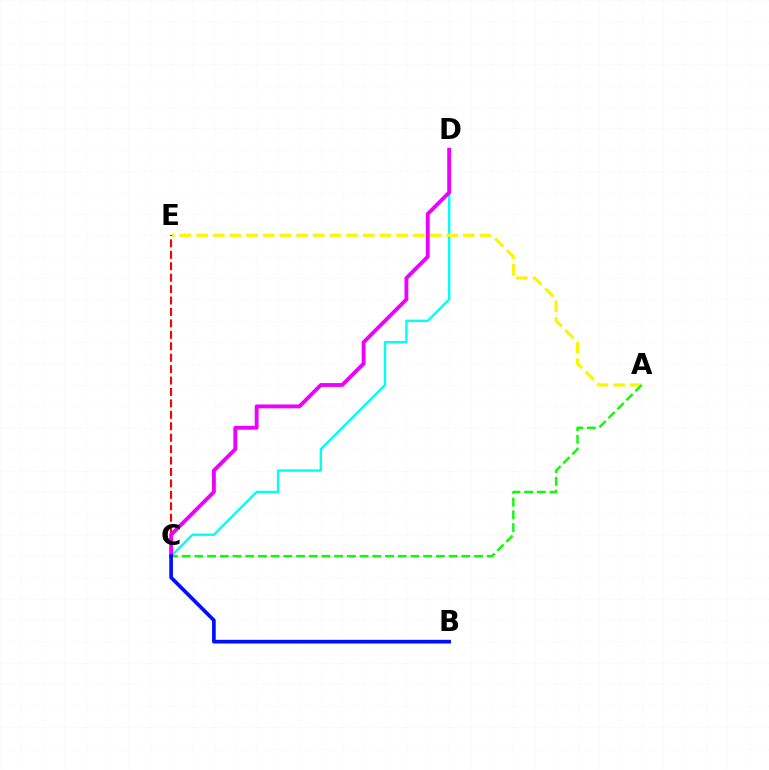{('C', 'D'): [{'color': '#00fff6', 'line_style': 'solid', 'thickness': 1.73}, {'color': '#ee00ff', 'line_style': 'solid', 'thickness': 2.78}], ('A', 'E'): [{'color': '#fcf500', 'line_style': 'dashed', 'thickness': 2.26}], ('A', 'C'): [{'color': '#08ff00', 'line_style': 'dashed', 'thickness': 1.73}], ('C', 'E'): [{'color': '#ff0000', 'line_style': 'dashed', 'thickness': 1.55}], ('B', 'C'): [{'color': '#0010ff', 'line_style': 'solid', 'thickness': 2.65}]}